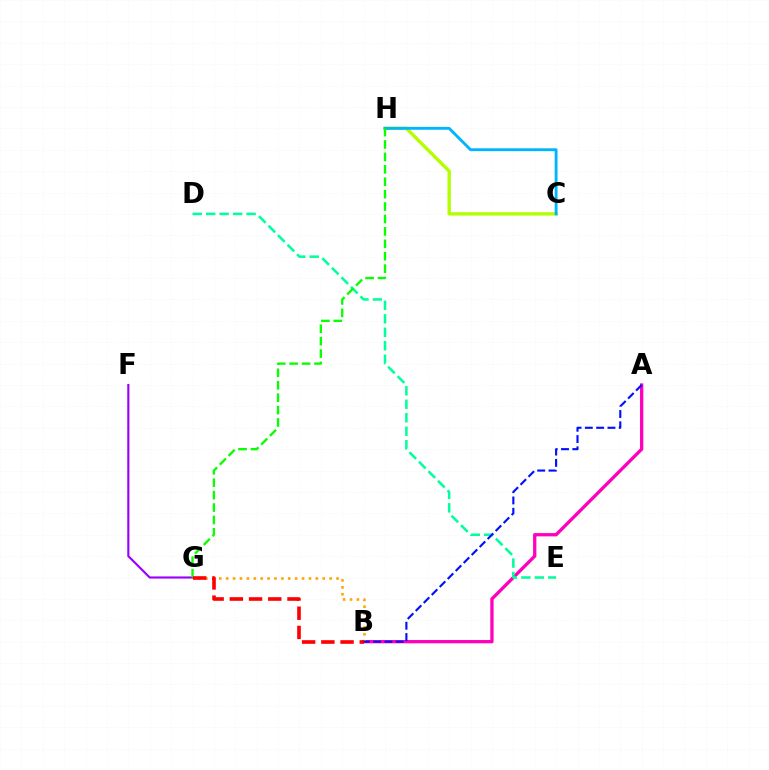{('A', 'B'): [{'color': '#ff00bd', 'line_style': 'solid', 'thickness': 2.37}, {'color': '#0010ff', 'line_style': 'dashed', 'thickness': 1.54}], ('F', 'G'): [{'color': '#9b00ff', 'line_style': 'solid', 'thickness': 1.54}], ('D', 'E'): [{'color': '#00ff9d', 'line_style': 'dashed', 'thickness': 1.83}], ('C', 'H'): [{'color': '#b3ff00', 'line_style': 'solid', 'thickness': 2.43}, {'color': '#00b5ff', 'line_style': 'solid', 'thickness': 2.06}], ('G', 'H'): [{'color': '#08ff00', 'line_style': 'dashed', 'thickness': 1.69}], ('B', 'G'): [{'color': '#ffa500', 'line_style': 'dotted', 'thickness': 1.87}, {'color': '#ff0000', 'line_style': 'dashed', 'thickness': 2.61}]}